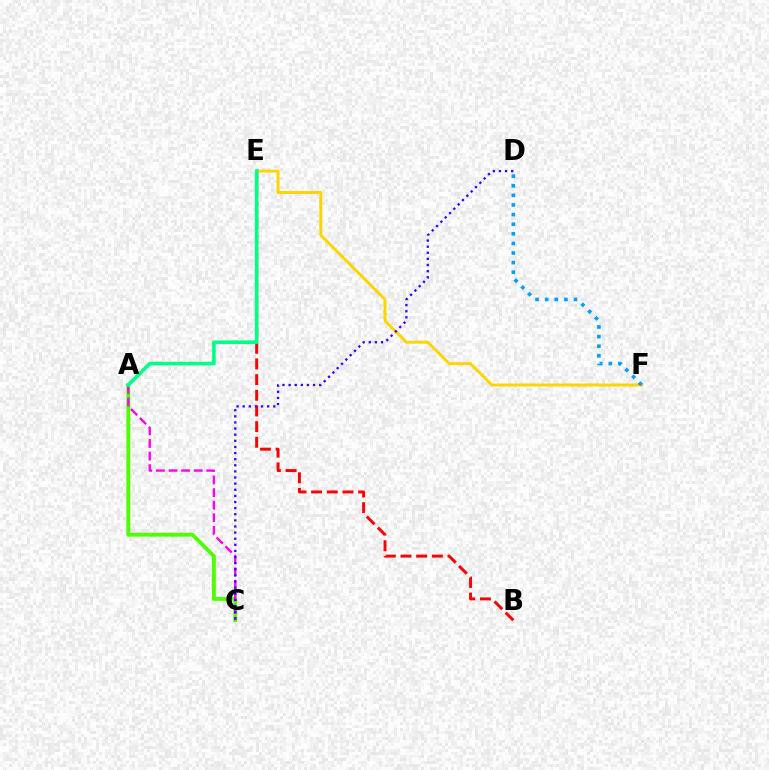{('A', 'C'): [{'color': '#4fff00', 'line_style': 'solid', 'thickness': 2.79}, {'color': '#ff00ed', 'line_style': 'dashed', 'thickness': 1.71}], ('B', 'E'): [{'color': '#ff0000', 'line_style': 'dashed', 'thickness': 2.13}], ('E', 'F'): [{'color': '#ffd500', 'line_style': 'solid', 'thickness': 2.14}], ('D', 'F'): [{'color': '#009eff', 'line_style': 'dotted', 'thickness': 2.61}], ('C', 'D'): [{'color': '#3700ff', 'line_style': 'dotted', 'thickness': 1.66}], ('A', 'E'): [{'color': '#00ff86', 'line_style': 'solid', 'thickness': 2.62}]}